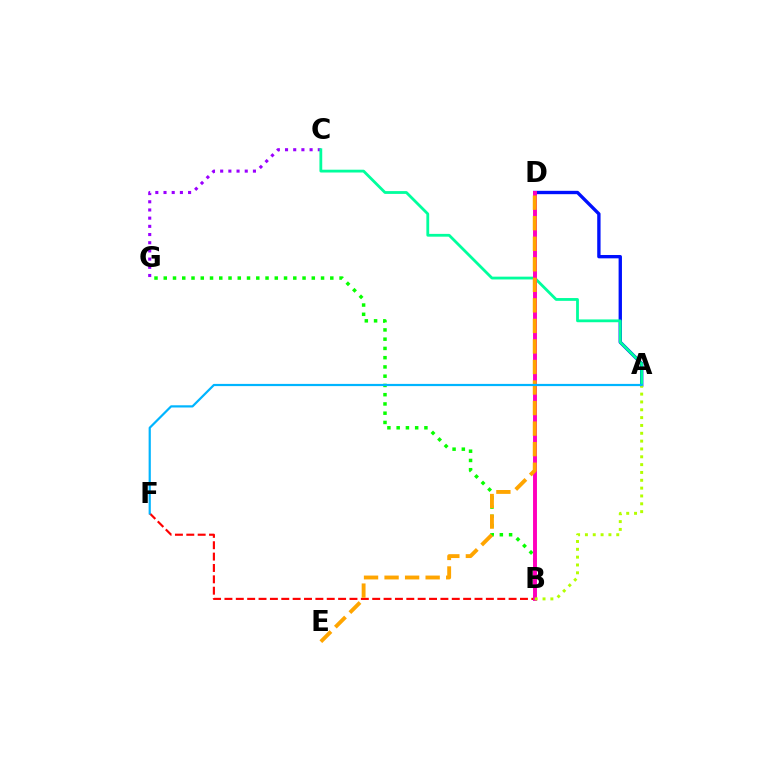{('A', 'D'): [{'color': '#0010ff', 'line_style': 'solid', 'thickness': 2.41}], ('C', 'G'): [{'color': '#9b00ff', 'line_style': 'dotted', 'thickness': 2.23}], ('B', 'F'): [{'color': '#ff0000', 'line_style': 'dashed', 'thickness': 1.54}], ('A', 'C'): [{'color': '#00ff9d', 'line_style': 'solid', 'thickness': 2.01}], ('B', 'G'): [{'color': '#08ff00', 'line_style': 'dotted', 'thickness': 2.51}], ('B', 'D'): [{'color': '#ff00bd', 'line_style': 'solid', 'thickness': 2.83}], ('D', 'E'): [{'color': '#ffa500', 'line_style': 'dashed', 'thickness': 2.79}], ('A', 'B'): [{'color': '#b3ff00', 'line_style': 'dotted', 'thickness': 2.13}], ('A', 'F'): [{'color': '#00b5ff', 'line_style': 'solid', 'thickness': 1.59}]}